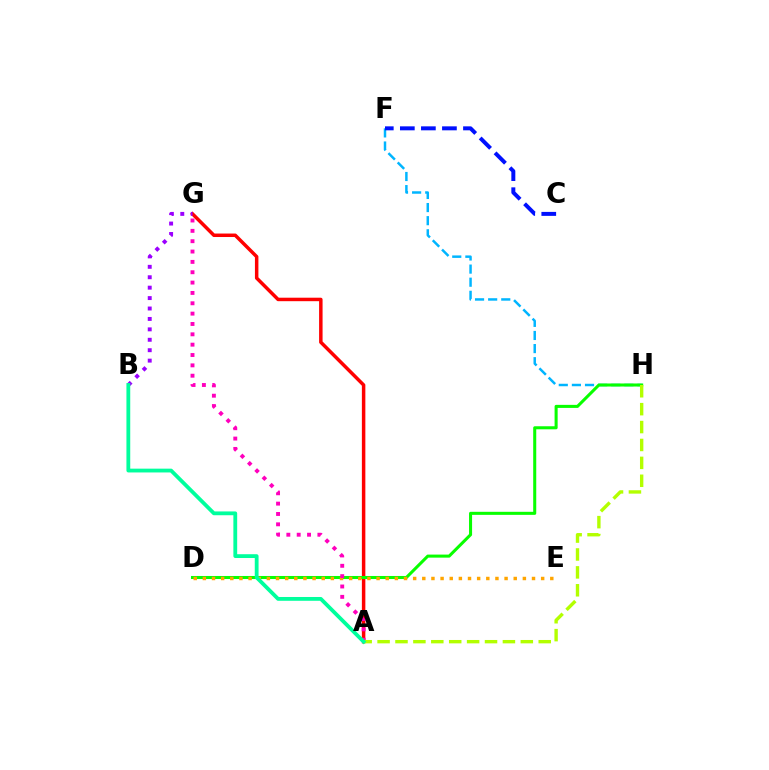{('F', 'H'): [{'color': '#00b5ff', 'line_style': 'dashed', 'thickness': 1.78}], ('A', 'G'): [{'color': '#ff0000', 'line_style': 'solid', 'thickness': 2.51}, {'color': '#ff00bd', 'line_style': 'dotted', 'thickness': 2.81}], ('D', 'H'): [{'color': '#08ff00', 'line_style': 'solid', 'thickness': 2.19}], ('D', 'E'): [{'color': '#ffa500', 'line_style': 'dotted', 'thickness': 2.48}], ('A', 'H'): [{'color': '#b3ff00', 'line_style': 'dashed', 'thickness': 2.43}], ('B', 'G'): [{'color': '#9b00ff', 'line_style': 'dotted', 'thickness': 2.83}], ('C', 'F'): [{'color': '#0010ff', 'line_style': 'dashed', 'thickness': 2.86}], ('A', 'B'): [{'color': '#00ff9d', 'line_style': 'solid', 'thickness': 2.74}]}